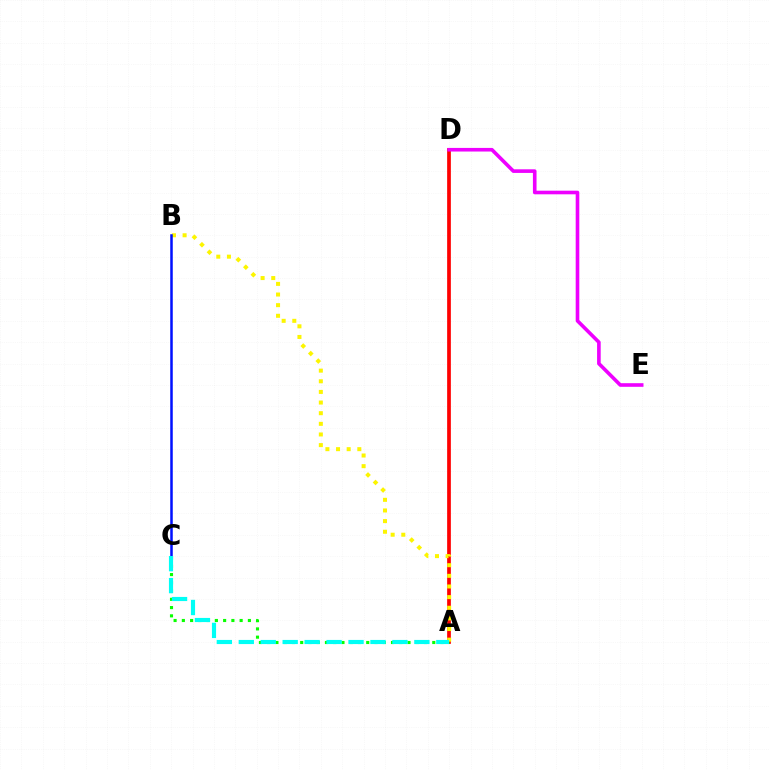{('A', 'D'): [{'color': '#ff0000', 'line_style': 'solid', 'thickness': 2.67}], ('A', 'C'): [{'color': '#08ff00', 'line_style': 'dotted', 'thickness': 2.24}, {'color': '#00fff6', 'line_style': 'dashed', 'thickness': 2.98}], ('A', 'B'): [{'color': '#fcf500', 'line_style': 'dotted', 'thickness': 2.89}], ('D', 'E'): [{'color': '#ee00ff', 'line_style': 'solid', 'thickness': 2.6}], ('B', 'C'): [{'color': '#0010ff', 'line_style': 'solid', 'thickness': 1.81}]}